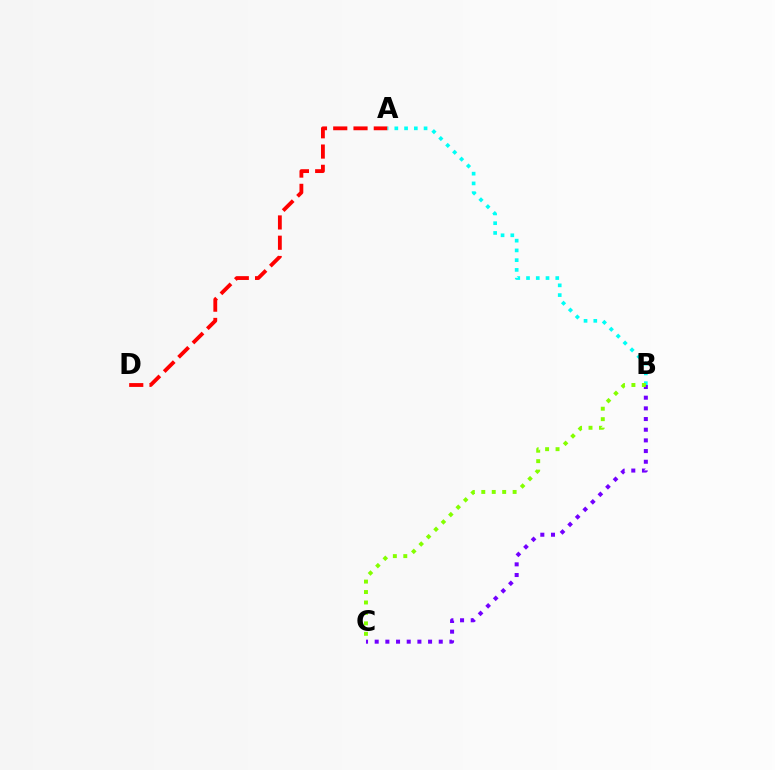{('A', 'D'): [{'color': '#ff0000', 'line_style': 'dashed', 'thickness': 2.75}], ('A', 'B'): [{'color': '#00fff6', 'line_style': 'dotted', 'thickness': 2.65}], ('B', 'C'): [{'color': '#7200ff', 'line_style': 'dotted', 'thickness': 2.9}, {'color': '#84ff00', 'line_style': 'dotted', 'thickness': 2.84}]}